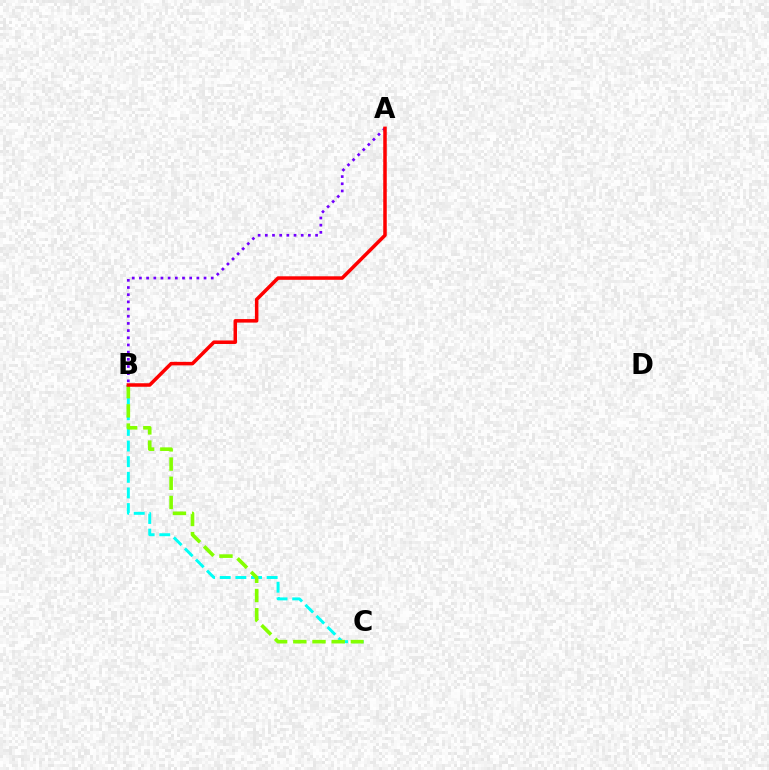{('B', 'C'): [{'color': '#00fff6', 'line_style': 'dashed', 'thickness': 2.12}, {'color': '#84ff00', 'line_style': 'dashed', 'thickness': 2.61}], ('A', 'B'): [{'color': '#7200ff', 'line_style': 'dotted', 'thickness': 1.95}, {'color': '#ff0000', 'line_style': 'solid', 'thickness': 2.53}]}